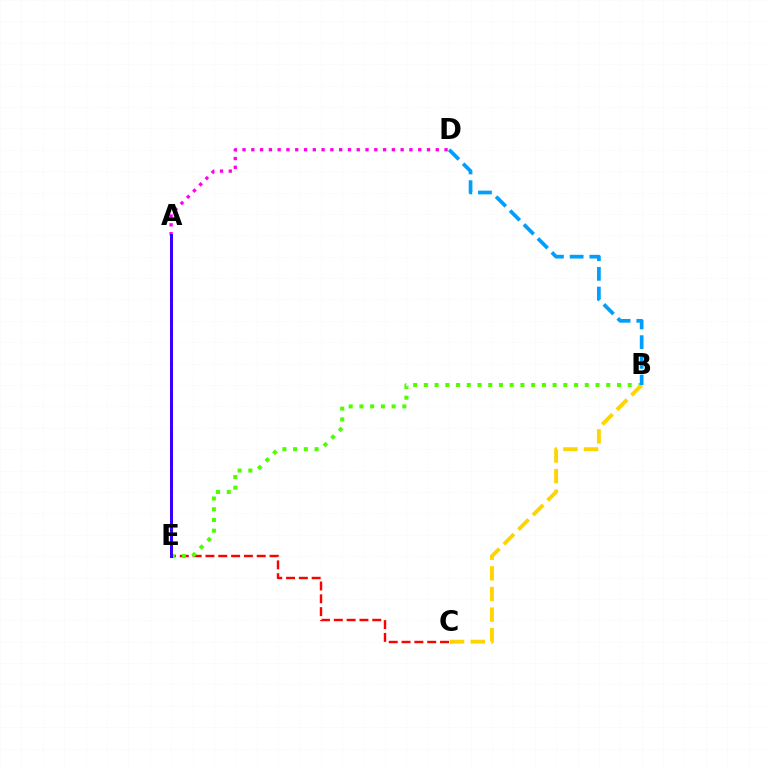{('A', 'E'): [{'color': '#00ff86', 'line_style': 'dashed', 'thickness': 2.17}, {'color': '#3700ff', 'line_style': 'solid', 'thickness': 2.16}], ('A', 'D'): [{'color': '#ff00ed', 'line_style': 'dotted', 'thickness': 2.39}], ('C', 'E'): [{'color': '#ff0000', 'line_style': 'dashed', 'thickness': 1.74}], ('B', 'E'): [{'color': '#4fff00', 'line_style': 'dotted', 'thickness': 2.92}], ('B', 'C'): [{'color': '#ffd500', 'line_style': 'dashed', 'thickness': 2.8}], ('B', 'D'): [{'color': '#009eff', 'line_style': 'dashed', 'thickness': 2.68}]}